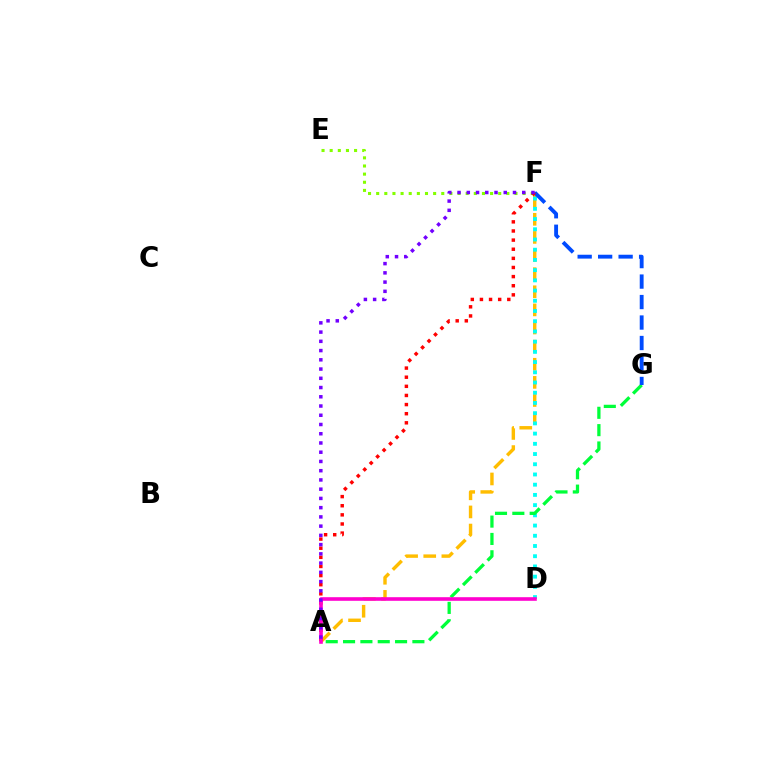{('A', 'F'): [{'color': '#ffbd00', 'line_style': 'dashed', 'thickness': 2.46}, {'color': '#ff0000', 'line_style': 'dotted', 'thickness': 2.48}, {'color': '#7200ff', 'line_style': 'dotted', 'thickness': 2.51}], ('D', 'F'): [{'color': '#00fff6', 'line_style': 'dotted', 'thickness': 2.78}], ('A', 'G'): [{'color': '#00ff39', 'line_style': 'dashed', 'thickness': 2.35}], ('F', 'G'): [{'color': '#004bff', 'line_style': 'dashed', 'thickness': 2.78}], ('E', 'F'): [{'color': '#84ff00', 'line_style': 'dotted', 'thickness': 2.21}], ('A', 'D'): [{'color': '#ff00cf', 'line_style': 'solid', 'thickness': 2.6}]}